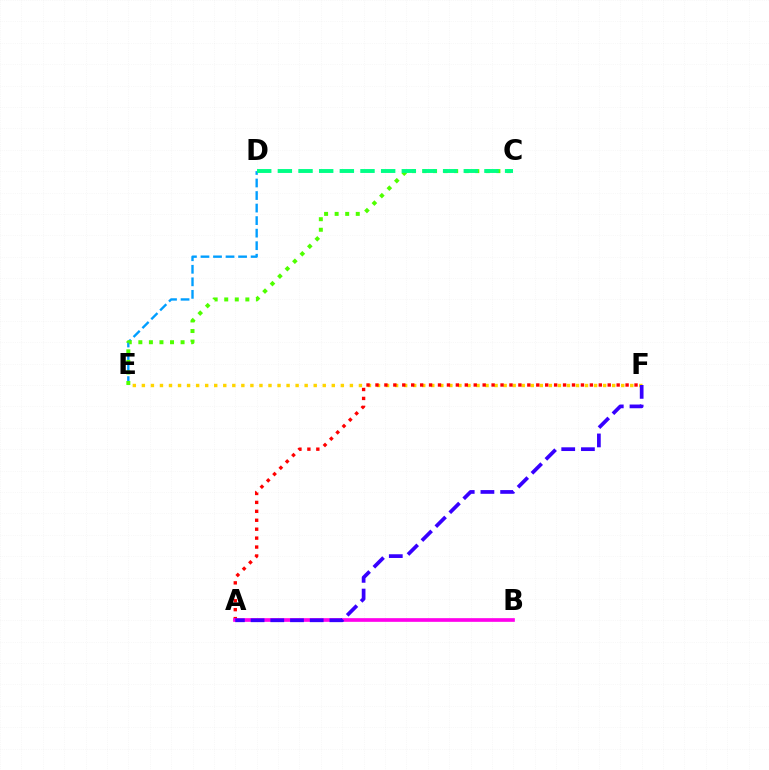{('D', 'E'): [{'color': '#009eff', 'line_style': 'dashed', 'thickness': 1.7}], ('C', 'E'): [{'color': '#4fff00', 'line_style': 'dotted', 'thickness': 2.87}], ('C', 'D'): [{'color': '#00ff86', 'line_style': 'dashed', 'thickness': 2.81}], ('E', 'F'): [{'color': '#ffd500', 'line_style': 'dotted', 'thickness': 2.46}], ('A', 'F'): [{'color': '#ff0000', 'line_style': 'dotted', 'thickness': 2.43}, {'color': '#3700ff', 'line_style': 'dashed', 'thickness': 2.68}], ('A', 'B'): [{'color': '#ff00ed', 'line_style': 'solid', 'thickness': 2.64}]}